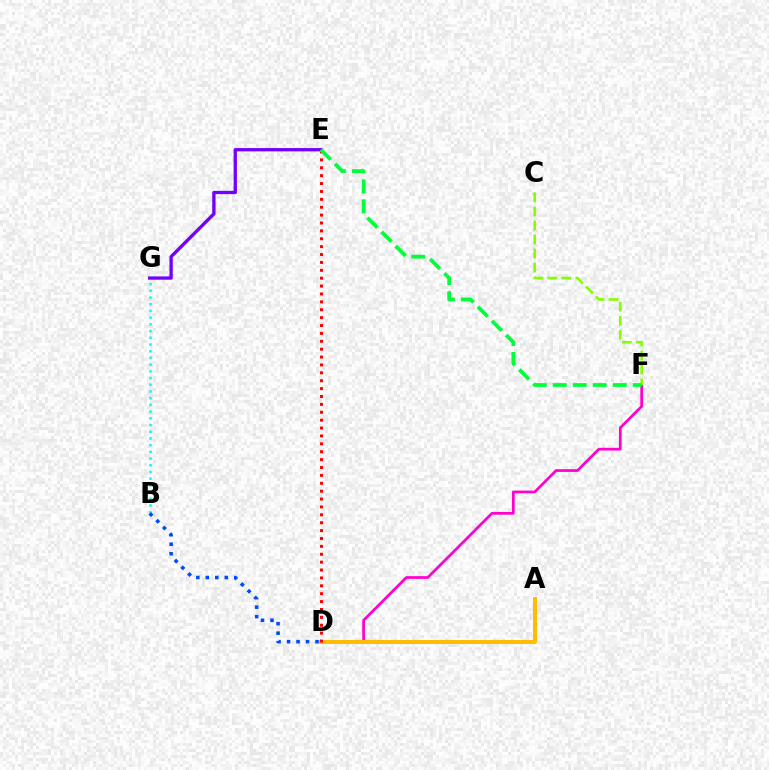{('D', 'F'): [{'color': '#ff00cf', 'line_style': 'solid', 'thickness': 1.95}], ('A', 'D'): [{'color': '#ffbd00', 'line_style': 'solid', 'thickness': 2.86}], ('D', 'E'): [{'color': '#ff0000', 'line_style': 'dotted', 'thickness': 2.14}], ('B', 'G'): [{'color': '#00fff6', 'line_style': 'dotted', 'thickness': 1.82}], ('C', 'F'): [{'color': '#84ff00', 'line_style': 'dashed', 'thickness': 1.91}], ('E', 'G'): [{'color': '#7200ff', 'line_style': 'solid', 'thickness': 2.38}], ('B', 'D'): [{'color': '#004bff', 'line_style': 'dotted', 'thickness': 2.58}], ('E', 'F'): [{'color': '#00ff39', 'line_style': 'dashed', 'thickness': 2.71}]}